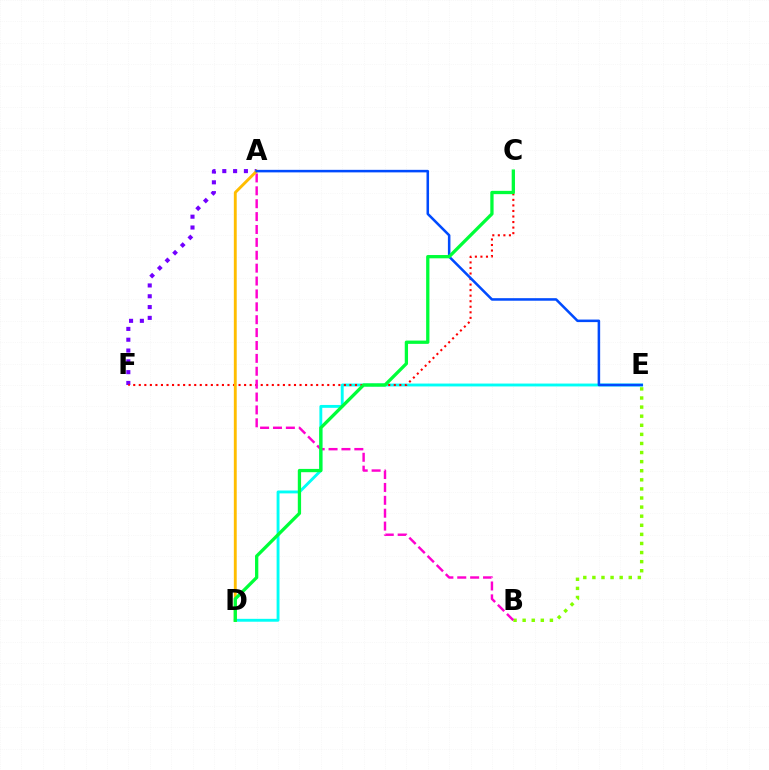{('A', 'F'): [{'color': '#7200ff', 'line_style': 'dotted', 'thickness': 2.94}], ('D', 'E'): [{'color': '#00fff6', 'line_style': 'solid', 'thickness': 2.07}], ('C', 'F'): [{'color': '#ff0000', 'line_style': 'dotted', 'thickness': 1.51}], ('B', 'E'): [{'color': '#84ff00', 'line_style': 'dotted', 'thickness': 2.47}], ('A', 'B'): [{'color': '#ff00cf', 'line_style': 'dashed', 'thickness': 1.75}], ('A', 'D'): [{'color': '#ffbd00', 'line_style': 'solid', 'thickness': 2.07}], ('A', 'E'): [{'color': '#004bff', 'line_style': 'solid', 'thickness': 1.83}], ('C', 'D'): [{'color': '#00ff39', 'line_style': 'solid', 'thickness': 2.37}]}